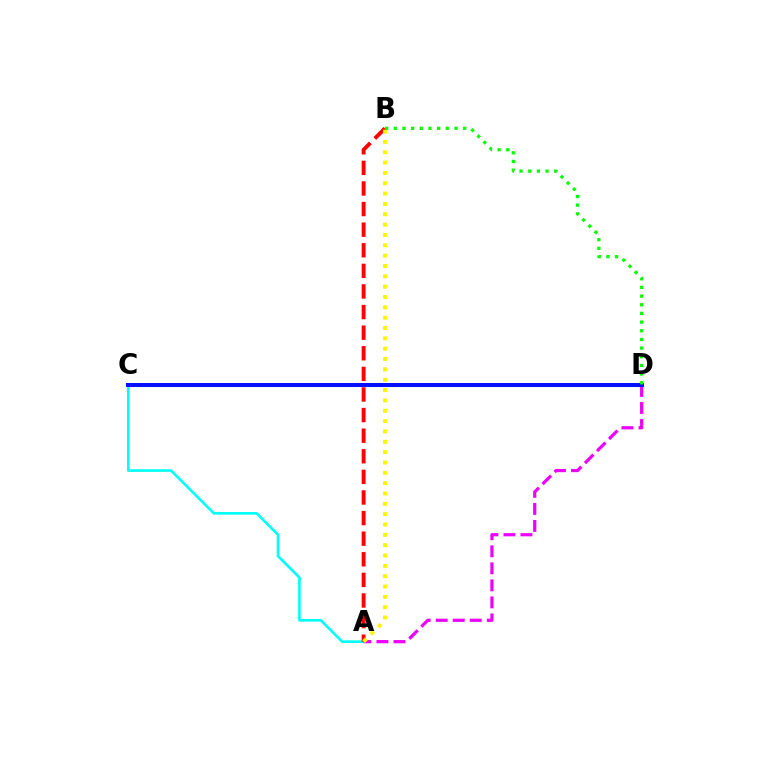{('A', 'C'): [{'color': '#00fff6', 'line_style': 'solid', 'thickness': 1.91}], ('A', 'B'): [{'color': '#ff0000', 'line_style': 'dashed', 'thickness': 2.8}, {'color': '#fcf500', 'line_style': 'dotted', 'thickness': 2.81}], ('A', 'D'): [{'color': '#ee00ff', 'line_style': 'dashed', 'thickness': 2.31}], ('C', 'D'): [{'color': '#0010ff', 'line_style': 'solid', 'thickness': 2.9}], ('B', 'D'): [{'color': '#08ff00', 'line_style': 'dotted', 'thickness': 2.35}]}